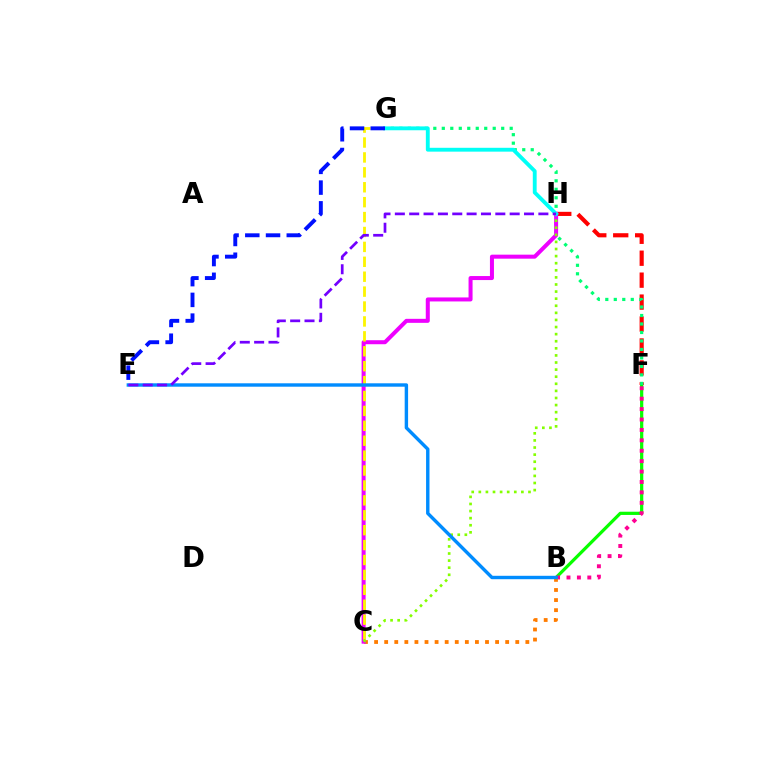{('B', 'F'): [{'color': '#08ff00', 'line_style': 'solid', 'thickness': 2.32}, {'color': '#ff0094', 'line_style': 'dotted', 'thickness': 2.83}], ('F', 'H'): [{'color': '#ff0000', 'line_style': 'dashed', 'thickness': 2.98}], ('B', 'C'): [{'color': '#ff7c00', 'line_style': 'dotted', 'thickness': 2.74}], ('F', 'G'): [{'color': '#00ff74', 'line_style': 'dotted', 'thickness': 2.31}], ('C', 'H'): [{'color': '#ee00ff', 'line_style': 'solid', 'thickness': 2.89}, {'color': '#84ff00', 'line_style': 'dotted', 'thickness': 1.93}], ('C', 'G'): [{'color': '#fcf500', 'line_style': 'dashed', 'thickness': 2.03}], ('G', 'H'): [{'color': '#00fff6', 'line_style': 'solid', 'thickness': 2.77}], ('B', 'E'): [{'color': '#008cff', 'line_style': 'solid', 'thickness': 2.45}], ('E', 'G'): [{'color': '#0010ff', 'line_style': 'dashed', 'thickness': 2.82}], ('E', 'H'): [{'color': '#7200ff', 'line_style': 'dashed', 'thickness': 1.95}]}